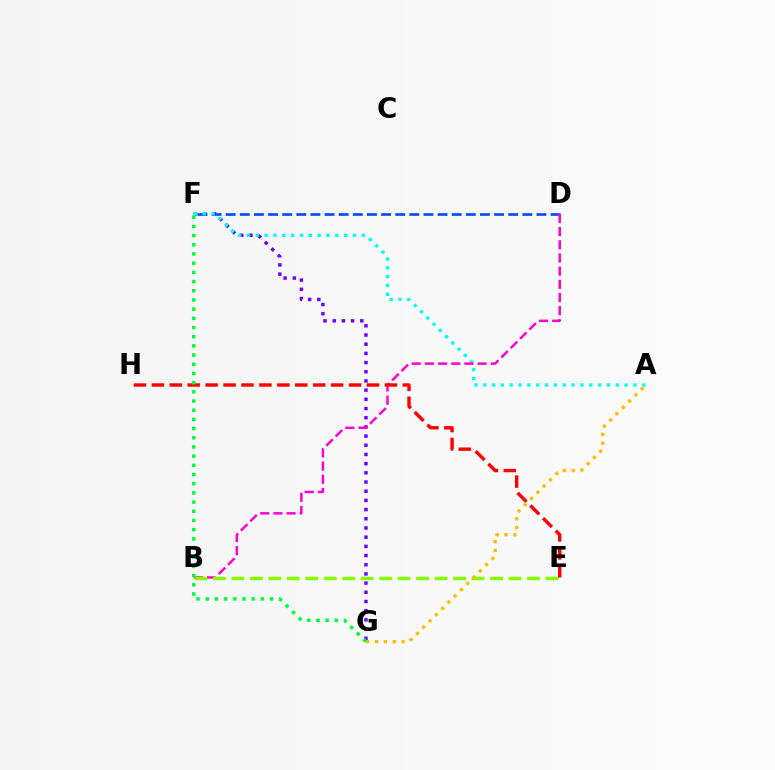{('D', 'F'): [{'color': '#004bff', 'line_style': 'dashed', 'thickness': 1.92}], ('F', 'G'): [{'color': '#7200ff', 'line_style': 'dotted', 'thickness': 2.5}, {'color': '#00ff39', 'line_style': 'dotted', 'thickness': 2.5}], ('A', 'F'): [{'color': '#00fff6', 'line_style': 'dotted', 'thickness': 2.4}], ('B', 'D'): [{'color': '#ff00cf', 'line_style': 'dashed', 'thickness': 1.79}], ('B', 'E'): [{'color': '#84ff00', 'line_style': 'dashed', 'thickness': 2.51}], ('E', 'H'): [{'color': '#ff0000', 'line_style': 'dashed', 'thickness': 2.44}], ('A', 'G'): [{'color': '#ffbd00', 'line_style': 'dotted', 'thickness': 2.41}]}